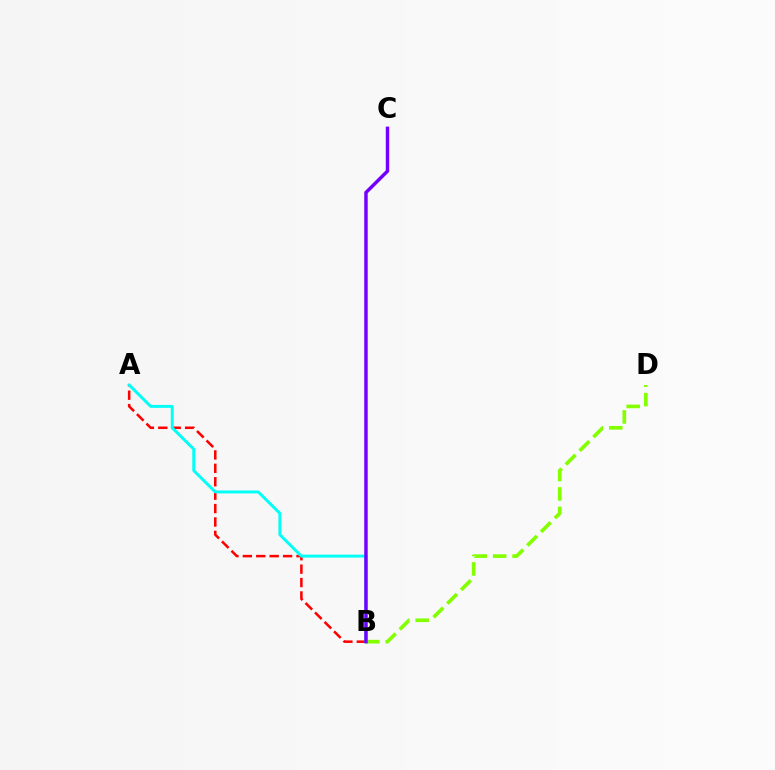{('A', 'B'): [{'color': '#ff0000', 'line_style': 'dashed', 'thickness': 1.82}, {'color': '#00fff6', 'line_style': 'solid', 'thickness': 2.11}], ('B', 'D'): [{'color': '#84ff00', 'line_style': 'dashed', 'thickness': 2.64}], ('B', 'C'): [{'color': '#7200ff', 'line_style': 'solid', 'thickness': 2.48}]}